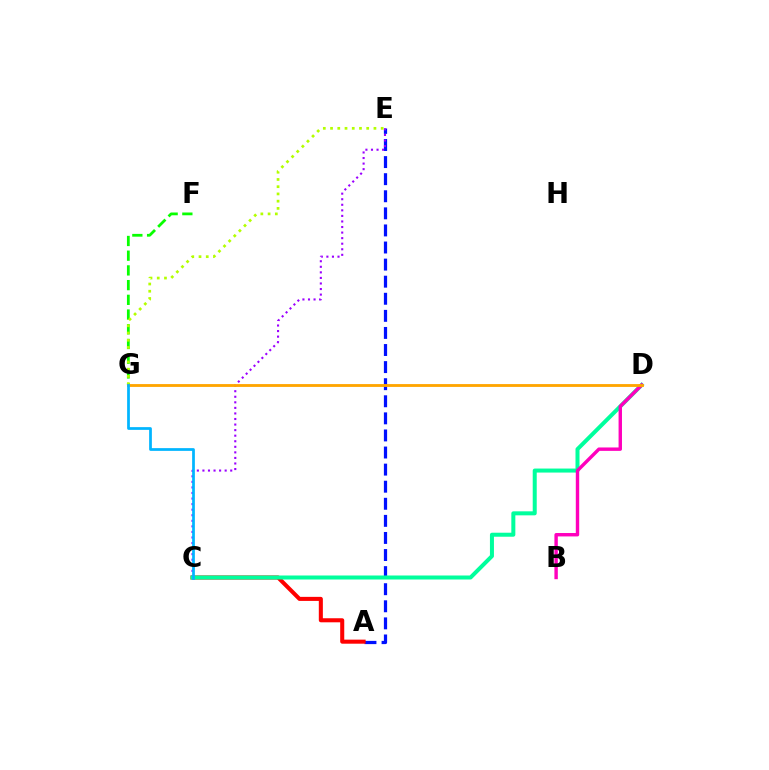{('F', 'G'): [{'color': '#08ff00', 'line_style': 'dashed', 'thickness': 2.0}], ('A', 'E'): [{'color': '#0010ff', 'line_style': 'dashed', 'thickness': 2.32}], ('A', 'C'): [{'color': '#ff0000', 'line_style': 'solid', 'thickness': 2.92}], ('C', 'E'): [{'color': '#9b00ff', 'line_style': 'dotted', 'thickness': 1.51}], ('C', 'D'): [{'color': '#00ff9d', 'line_style': 'solid', 'thickness': 2.89}], ('E', 'G'): [{'color': '#b3ff00', 'line_style': 'dotted', 'thickness': 1.97}], ('B', 'D'): [{'color': '#ff00bd', 'line_style': 'solid', 'thickness': 2.45}], ('D', 'G'): [{'color': '#ffa500', 'line_style': 'solid', 'thickness': 2.04}], ('C', 'G'): [{'color': '#00b5ff', 'line_style': 'solid', 'thickness': 1.97}]}